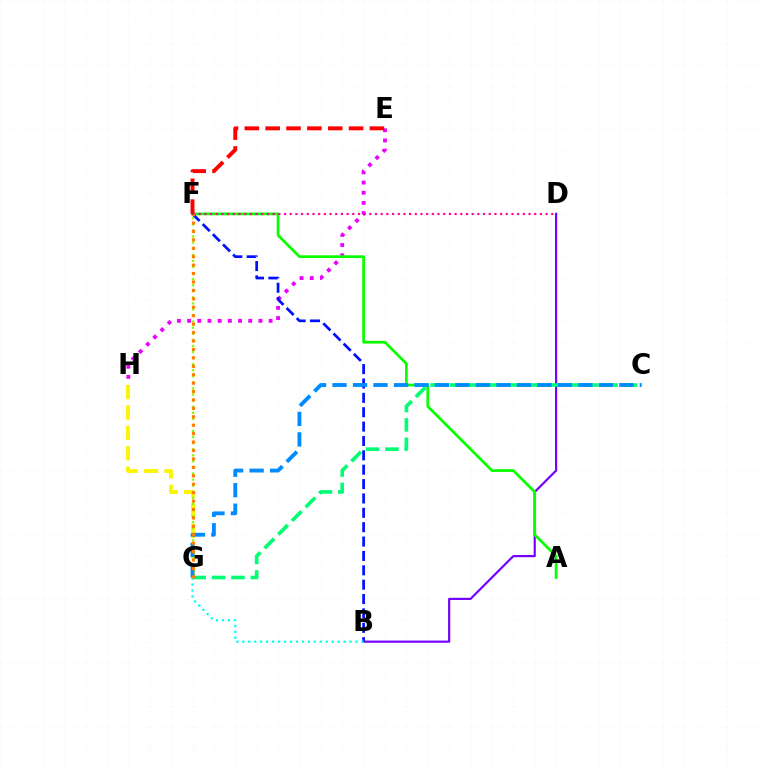{('E', 'H'): [{'color': '#ee00ff', 'line_style': 'dotted', 'thickness': 2.77}], ('B', 'D'): [{'color': '#7200ff', 'line_style': 'solid', 'thickness': 1.56}], ('A', 'F'): [{'color': '#08ff00', 'line_style': 'solid', 'thickness': 1.97}], ('G', 'H'): [{'color': '#fcf500', 'line_style': 'dashed', 'thickness': 2.77}], ('F', 'G'): [{'color': '#84ff00', 'line_style': 'dotted', 'thickness': 1.65}, {'color': '#ff7c00', 'line_style': 'dotted', 'thickness': 2.29}], ('B', 'F'): [{'color': '#0010ff', 'line_style': 'dashed', 'thickness': 1.95}], ('C', 'G'): [{'color': '#00ff74', 'line_style': 'dashed', 'thickness': 2.63}, {'color': '#008cff', 'line_style': 'dashed', 'thickness': 2.78}], ('D', 'F'): [{'color': '#ff0094', 'line_style': 'dotted', 'thickness': 1.54}], ('B', 'G'): [{'color': '#00fff6', 'line_style': 'dotted', 'thickness': 1.62}], ('E', 'F'): [{'color': '#ff0000', 'line_style': 'dashed', 'thickness': 2.83}]}